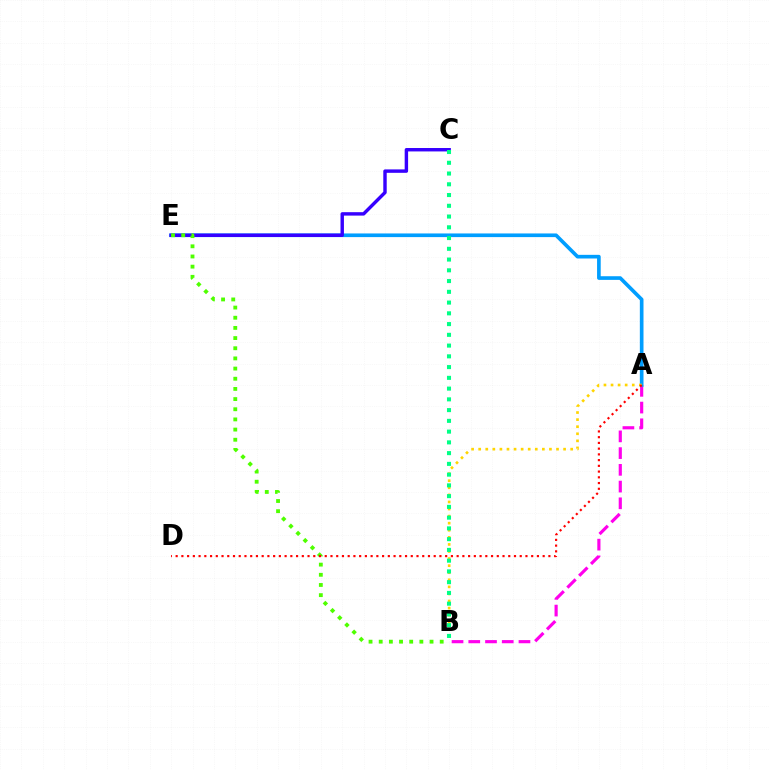{('A', 'B'): [{'color': '#ff00ed', 'line_style': 'dashed', 'thickness': 2.27}, {'color': '#ffd500', 'line_style': 'dotted', 'thickness': 1.92}], ('A', 'E'): [{'color': '#009eff', 'line_style': 'solid', 'thickness': 2.63}], ('C', 'E'): [{'color': '#3700ff', 'line_style': 'solid', 'thickness': 2.46}], ('B', 'E'): [{'color': '#4fff00', 'line_style': 'dotted', 'thickness': 2.76}], ('B', 'C'): [{'color': '#00ff86', 'line_style': 'dotted', 'thickness': 2.92}], ('A', 'D'): [{'color': '#ff0000', 'line_style': 'dotted', 'thickness': 1.56}]}